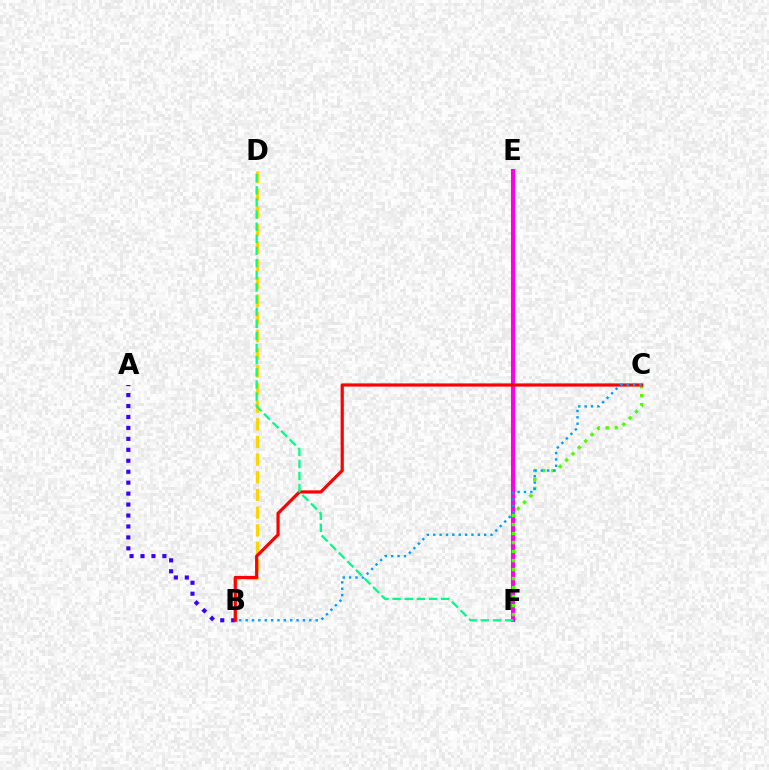{('E', 'F'): [{'color': '#ff00ed', 'line_style': 'solid', 'thickness': 2.91}], ('B', 'D'): [{'color': '#ffd500', 'line_style': 'dashed', 'thickness': 2.4}], ('A', 'B'): [{'color': '#3700ff', 'line_style': 'dotted', 'thickness': 2.98}], ('C', 'F'): [{'color': '#4fff00', 'line_style': 'dotted', 'thickness': 2.45}], ('B', 'C'): [{'color': '#ff0000', 'line_style': 'solid', 'thickness': 2.3}, {'color': '#009eff', 'line_style': 'dotted', 'thickness': 1.73}], ('D', 'F'): [{'color': '#00ff86', 'line_style': 'dashed', 'thickness': 1.65}]}